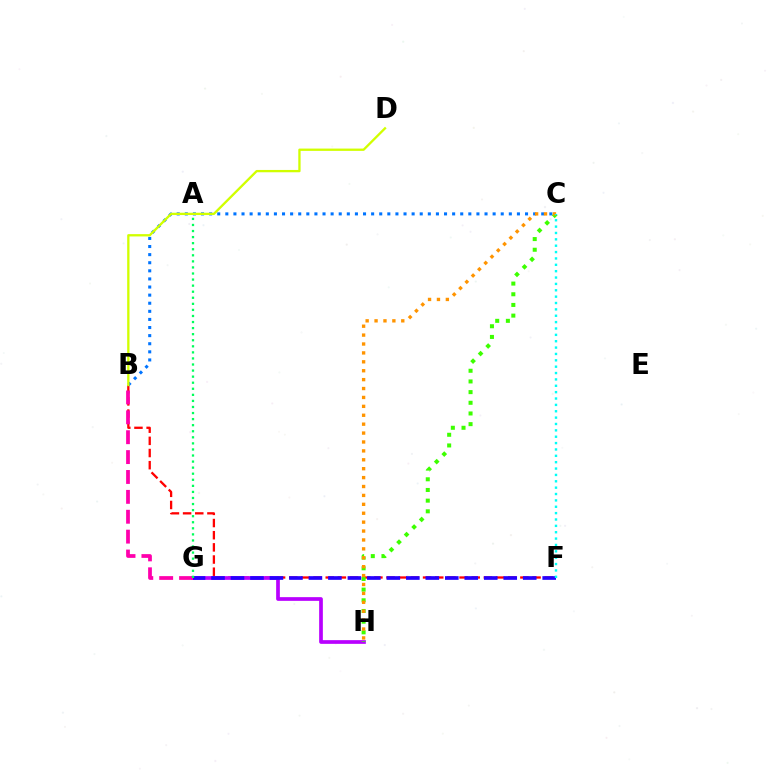{('B', 'F'): [{'color': '#ff0000', 'line_style': 'dashed', 'thickness': 1.65}], ('B', 'C'): [{'color': '#0074ff', 'line_style': 'dotted', 'thickness': 2.2}], ('G', 'H'): [{'color': '#b900ff', 'line_style': 'solid', 'thickness': 2.67}], ('C', 'H'): [{'color': '#3dff00', 'line_style': 'dotted', 'thickness': 2.9}, {'color': '#ff9400', 'line_style': 'dotted', 'thickness': 2.42}], ('F', 'G'): [{'color': '#2500ff', 'line_style': 'dashed', 'thickness': 2.65}], ('B', 'G'): [{'color': '#ff00ac', 'line_style': 'dashed', 'thickness': 2.7}], ('A', 'G'): [{'color': '#00ff5c', 'line_style': 'dotted', 'thickness': 1.65}], ('C', 'F'): [{'color': '#00fff6', 'line_style': 'dotted', 'thickness': 1.73}], ('B', 'D'): [{'color': '#d1ff00', 'line_style': 'solid', 'thickness': 1.67}]}